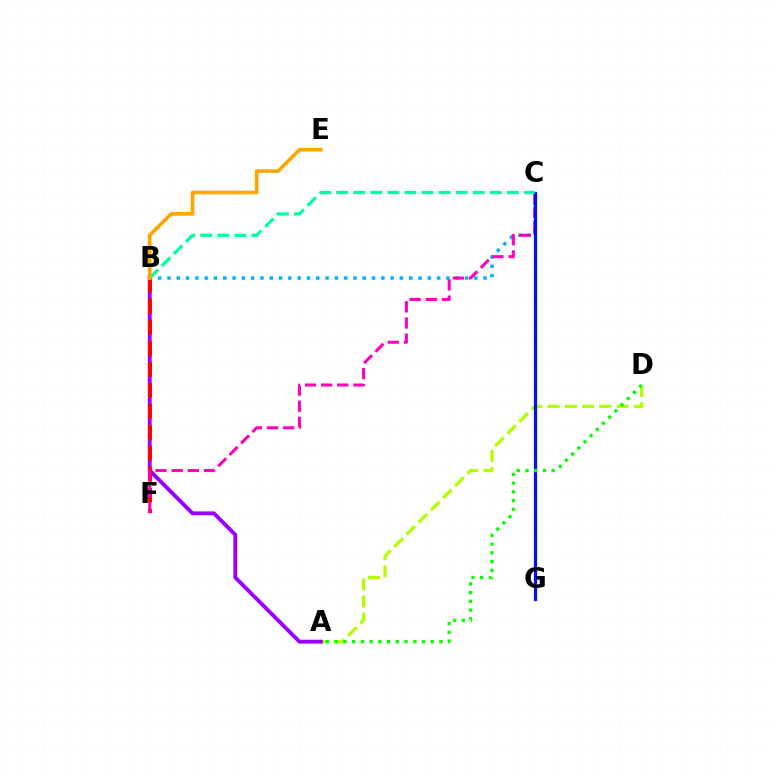{('A', 'D'): [{'color': '#b3ff00', 'line_style': 'dashed', 'thickness': 2.34}, {'color': '#08ff00', 'line_style': 'dotted', 'thickness': 2.37}], ('A', 'B'): [{'color': '#9b00ff', 'line_style': 'solid', 'thickness': 2.79}], ('B', 'C'): [{'color': '#00b5ff', 'line_style': 'dotted', 'thickness': 2.53}, {'color': '#00ff9d', 'line_style': 'dashed', 'thickness': 2.32}], ('B', 'F'): [{'color': '#ff0000', 'line_style': 'dashed', 'thickness': 2.85}], ('C', 'F'): [{'color': '#ff00bd', 'line_style': 'dashed', 'thickness': 2.19}], ('C', 'G'): [{'color': '#0010ff', 'line_style': 'solid', 'thickness': 2.29}], ('B', 'E'): [{'color': '#ffa500', 'line_style': 'solid', 'thickness': 2.63}]}